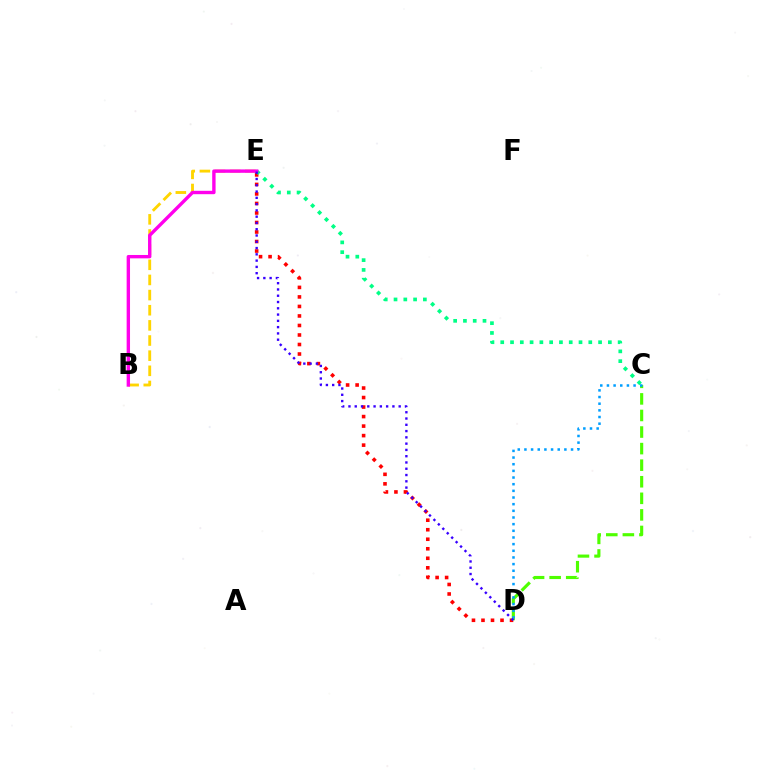{('D', 'E'): [{'color': '#ff0000', 'line_style': 'dotted', 'thickness': 2.59}, {'color': '#3700ff', 'line_style': 'dotted', 'thickness': 1.71}], ('C', 'D'): [{'color': '#4fff00', 'line_style': 'dashed', 'thickness': 2.25}, {'color': '#009eff', 'line_style': 'dotted', 'thickness': 1.81}], ('C', 'E'): [{'color': '#00ff86', 'line_style': 'dotted', 'thickness': 2.66}], ('B', 'E'): [{'color': '#ffd500', 'line_style': 'dashed', 'thickness': 2.06}, {'color': '#ff00ed', 'line_style': 'solid', 'thickness': 2.43}]}